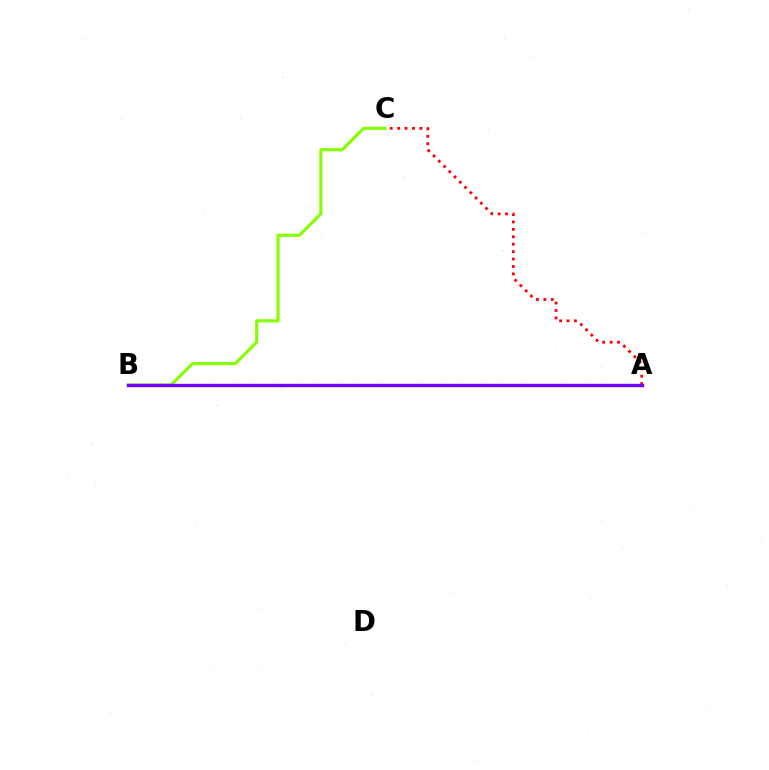{('A', 'C'): [{'color': '#ff0000', 'line_style': 'dotted', 'thickness': 2.02}], ('A', 'B'): [{'color': '#00fff6', 'line_style': 'dotted', 'thickness': 1.57}, {'color': '#7200ff', 'line_style': 'solid', 'thickness': 2.43}], ('B', 'C'): [{'color': '#84ff00', 'line_style': 'solid', 'thickness': 2.25}]}